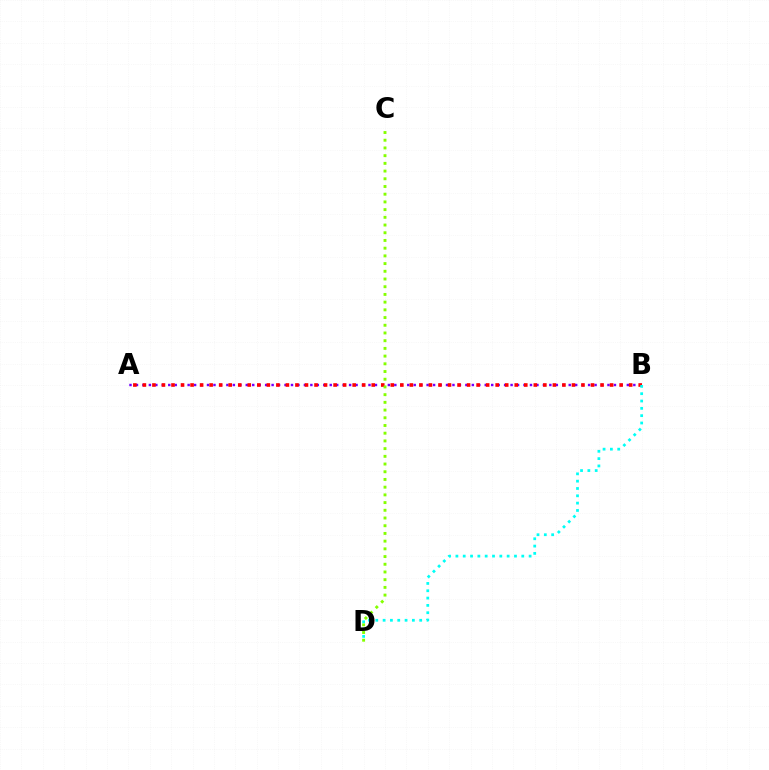{('A', 'B'): [{'color': '#7200ff', 'line_style': 'dotted', 'thickness': 1.75}, {'color': '#ff0000', 'line_style': 'dotted', 'thickness': 2.59}], ('C', 'D'): [{'color': '#84ff00', 'line_style': 'dotted', 'thickness': 2.09}], ('B', 'D'): [{'color': '#00fff6', 'line_style': 'dotted', 'thickness': 1.99}]}